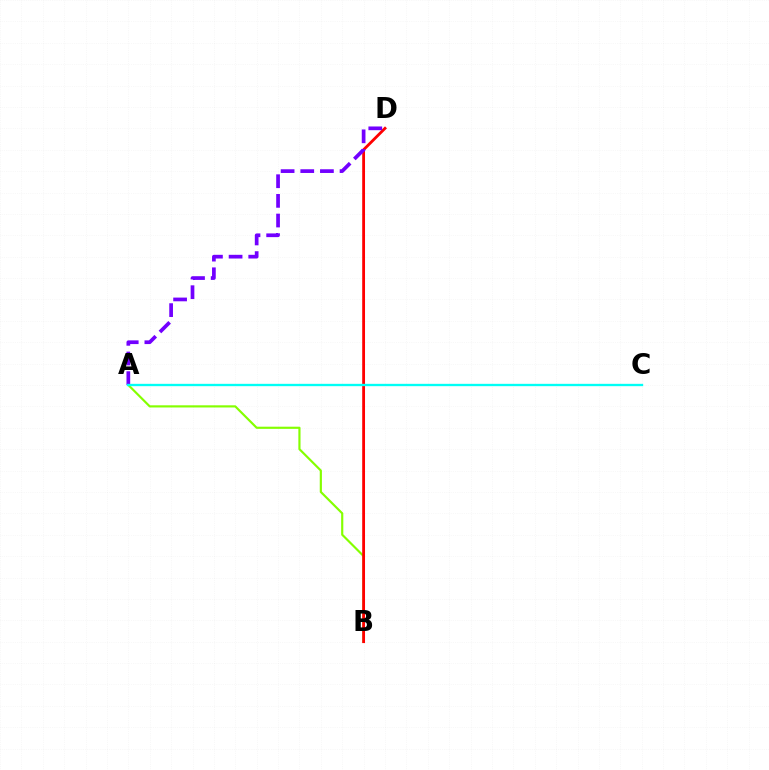{('A', 'B'): [{'color': '#84ff00', 'line_style': 'solid', 'thickness': 1.56}], ('B', 'D'): [{'color': '#ff0000', 'line_style': 'solid', 'thickness': 2.03}], ('A', 'D'): [{'color': '#7200ff', 'line_style': 'dashed', 'thickness': 2.67}], ('A', 'C'): [{'color': '#00fff6', 'line_style': 'solid', 'thickness': 1.68}]}